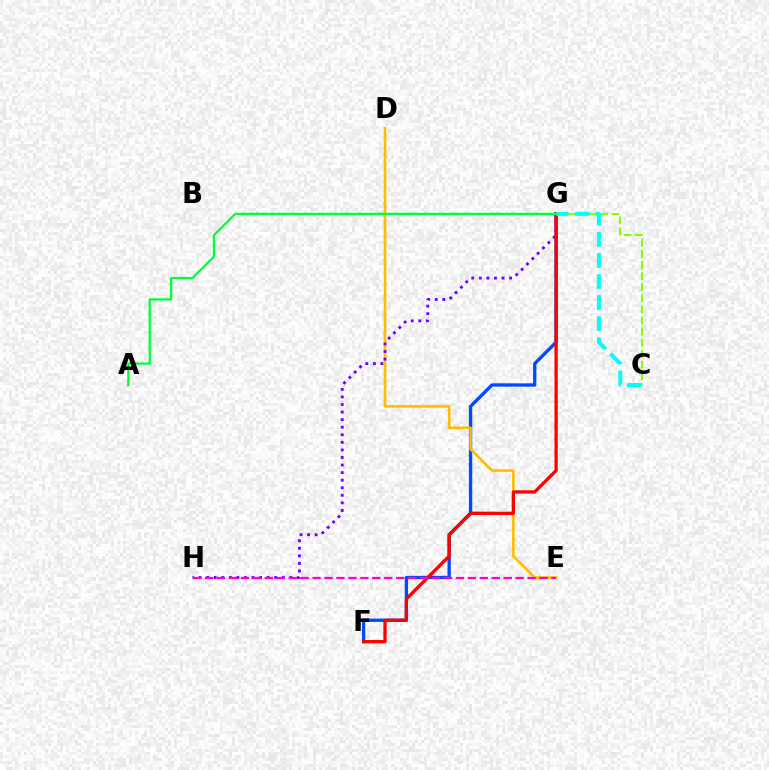{('C', 'G'): [{'color': '#84ff00', 'line_style': 'dashed', 'thickness': 1.51}, {'color': '#00fff6', 'line_style': 'dashed', 'thickness': 2.86}], ('F', 'G'): [{'color': '#004bff', 'line_style': 'solid', 'thickness': 2.39}, {'color': '#ff0000', 'line_style': 'solid', 'thickness': 2.37}], ('D', 'E'): [{'color': '#ffbd00', 'line_style': 'solid', 'thickness': 1.87}], ('G', 'H'): [{'color': '#7200ff', 'line_style': 'dotted', 'thickness': 2.06}], ('E', 'H'): [{'color': '#ff00cf', 'line_style': 'dashed', 'thickness': 1.62}], ('A', 'G'): [{'color': '#00ff39', 'line_style': 'solid', 'thickness': 1.62}]}